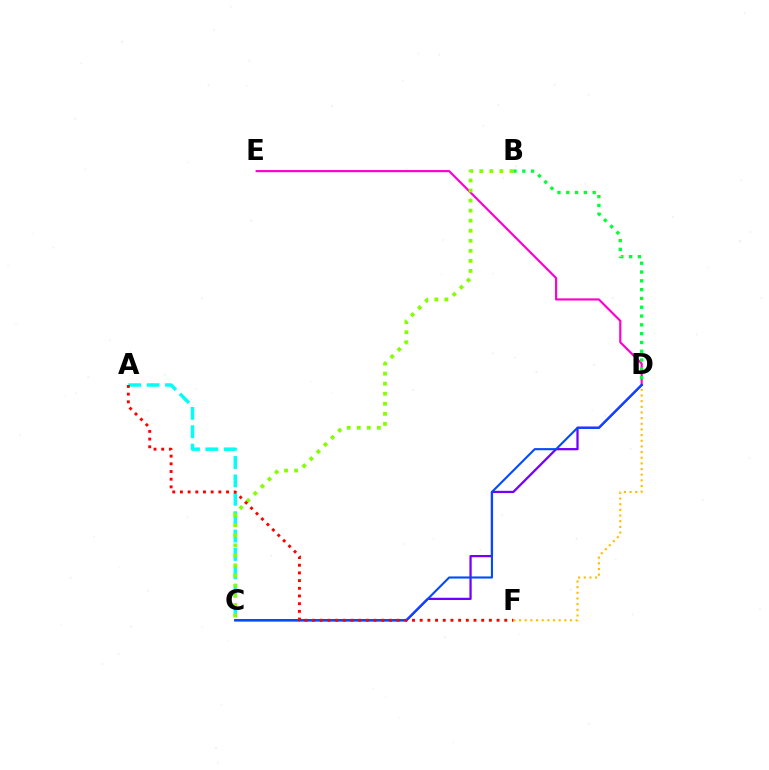{('D', 'E'): [{'color': '#ff00cf', 'line_style': 'solid', 'thickness': 1.56}], ('D', 'F'): [{'color': '#ffbd00', 'line_style': 'dotted', 'thickness': 1.54}], ('B', 'D'): [{'color': '#00ff39', 'line_style': 'dotted', 'thickness': 2.39}], ('C', 'D'): [{'color': '#7200ff', 'line_style': 'solid', 'thickness': 1.62}, {'color': '#004bff', 'line_style': 'solid', 'thickness': 1.51}], ('A', 'C'): [{'color': '#00fff6', 'line_style': 'dashed', 'thickness': 2.5}], ('B', 'C'): [{'color': '#84ff00', 'line_style': 'dotted', 'thickness': 2.73}], ('A', 'F'): [{'color': '#ff0000', 'line_style': 'dotted', 'thickness': 2.09}]}